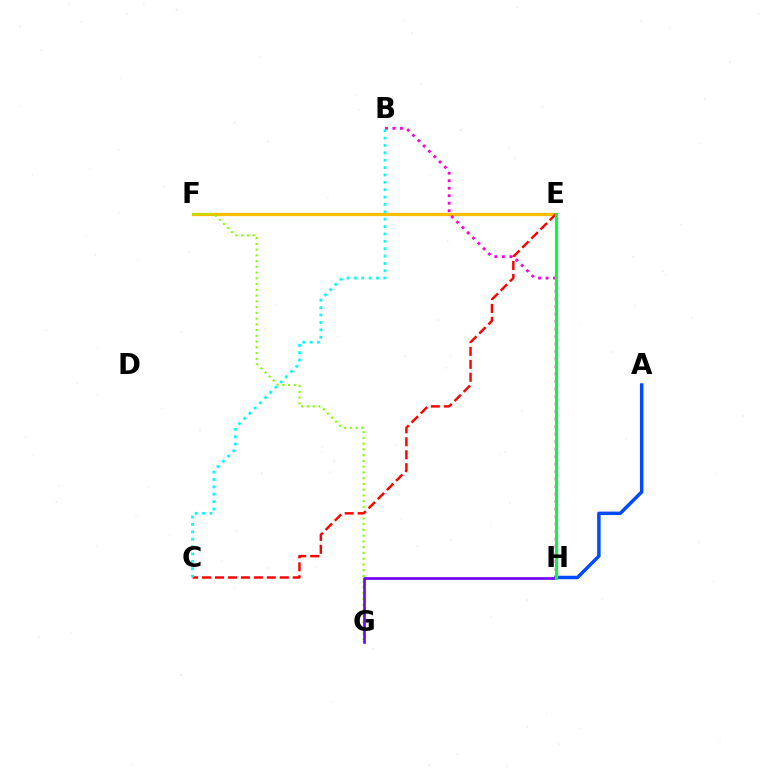{('E', 'F'): [{'color': '#ffbd00', 'line_style': 'solid', 'thickness': 2.31}], ('B', 'H'): [{'color': '#ff00cf', 'line_style': 'dotted', 'thickness': 2.04}], ('F', 'G'): [{'color': '#84ff00', 'line_style': 'dotted', 'thickness': 1.56}], ('C', 'E'): [{'color': '#ff0000', 'line_style': 'dashed', 'thickness': 1.76}], ('A', 'H'): [{'color': '#004bff', 'line_style': 'solid', 'thickness': 2.5}], ('G', 'H'): [{'color': '#7200ff', 'line_style': 'solid', 'thickness': 1.92}], ('E', 'H'): [{'color': '#00ff39', 'line_style': 'solid', 'thickness': 2.26}], ('B', 'C'): [{'color': '#00fff6', 'line_style': 'dotted', 'thickness': 2.0}]}